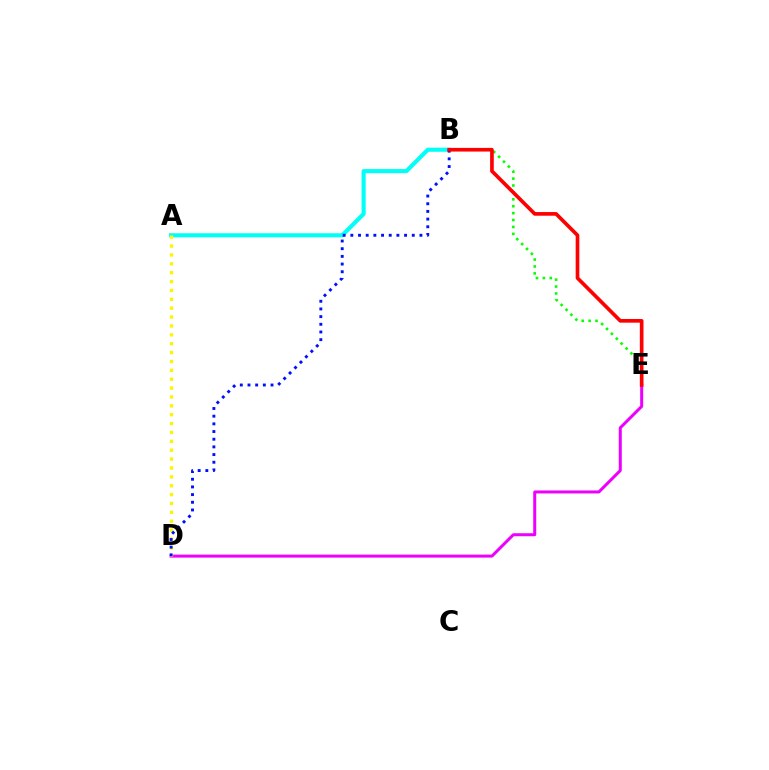{('D', 'E'): [{'color': '#ee00ff', 'line_style': 'solid', 'thickness': 2.16}], ('A', 'B'): [{'color': '#00fff6', 'line_style': 'solid', 'thickness': 2.95}], ('B', 'E'): [{'color': '#08ff00', 'line_style': 'dotted', 'thickness': 1.88}, {'color': '#ff0000', 'line_style': 'solid', 'thickness': 2.64}], ('A', 'D'): [{'color': '#fcf500', 'line_style': 'dotted', 'thickness': 2.41}], ('B', 'D'): [{'color': '#0010ff', 'line_style': 'dotted', 'thickness': 2.09}]}